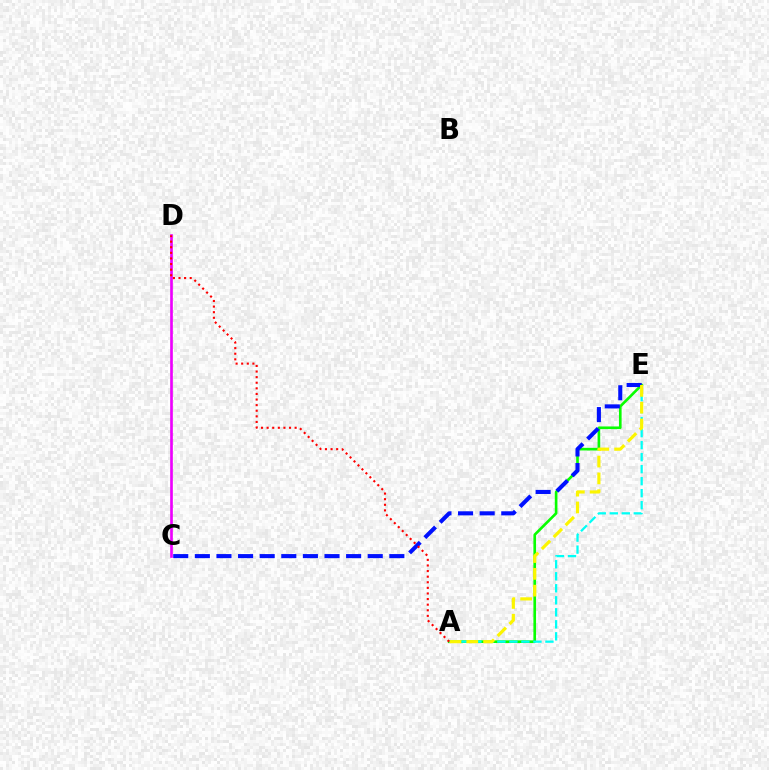{('A', 'E'): [{'color': '#08ff00', 'line_style': 'solid', 'thickness': 1.9}, {'color': '#00fff6', 'line_style': 'dashed', 'thickness': 1.63}, {'color': '#fcf500', 'line_style': 'dashed', 'thickness': 2.29}], ('C', 'D'): [{'color': '#ee00ff', 'line_style': 'solid', 'thickness': 1.92}], ('C', 'E'): [{'color': '#0010ff', 'line_style': 'dashed', 'thickness': 2.94}], ('A', 'D'): [{'color': '#ff0000', 'line_style': 'dotted', 'thickness': 1.52}]}